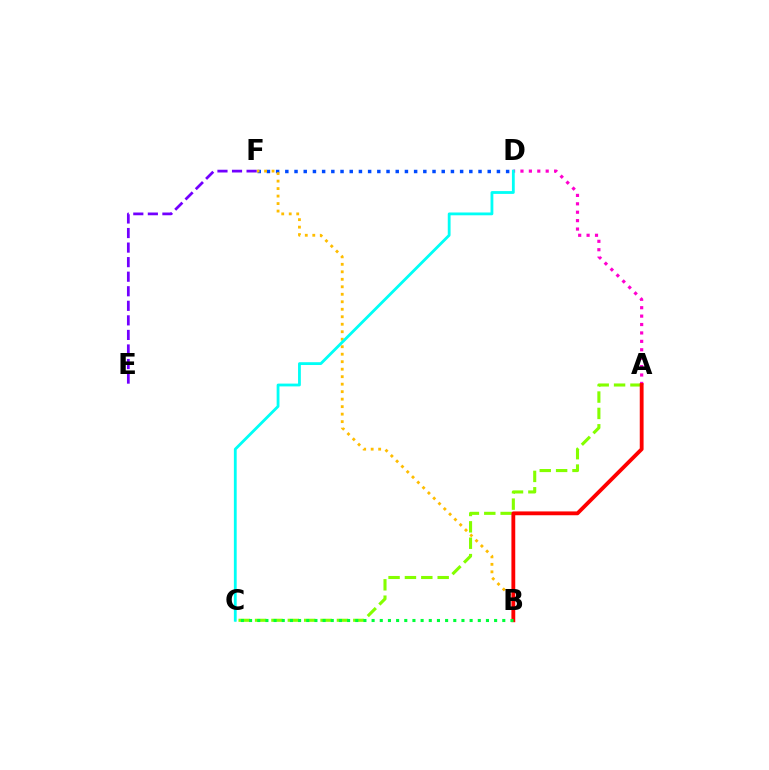{('A', 'D'): [{'color': '#ff00cf', 'line_style': 'dotted', 'thickness': 2.29}], ('D', 'F'): [{'color': '#004bff', 'line_style': 'dotted', 'thickness': 2.5}], ('B', 'F'): [{'color': '#ffbd00', 'line_style': 'dotted', 'thickness': 2.04}], ('E', 'F'): [{'color': '#7200ff', 'line_style': 'dashed', 'thickness': 1.98}], ('A', 'C'): [{'color': '#84ff00', 'line_style': 'dashed', 'thickness': 2.22}], ('A', 'B'): [{'color': '#ff0000', 'line_style': 'solid', 'thickness': 2.75}], ('B', 'C'): [{'color': '#00ff39', 'line_style': 'dotted', 'thickness': 2.22}], ('C', 'D'): [{'color': '#00fff6', 'line_style': 'solid', 'thickness': 2.02}]}